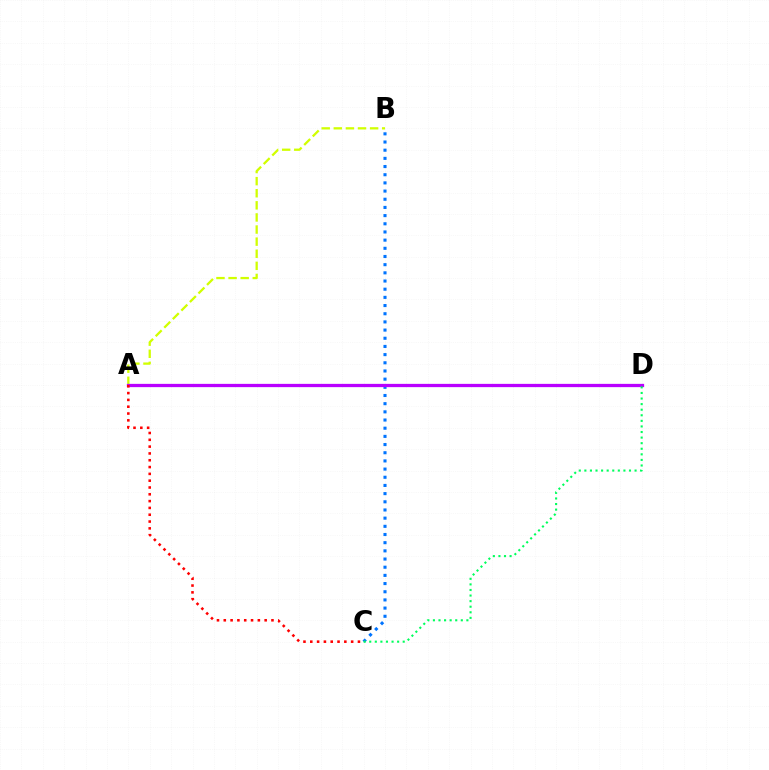{('A', 'B'): [{'color': '#d1ff00', 'line_style': 'dashed', 'thickness': 1.64}], ('B', 'C'): [{'color': '#0074ff', 'line_style': 'dotted', 'thickness': 2.22}], ('A', 'D'): [{'color': '#b900ff', 'line_style': 'solid', 'thickness': 2.36}], ('A', 'C'): [{'color': '#ff0000', 'line_style': 'dotted', 'thickness': 1.85}], ('C', 'D'): [{'color': '#00ff5c', 'line_style': 'dotted', 'thickness': 1.52}]}